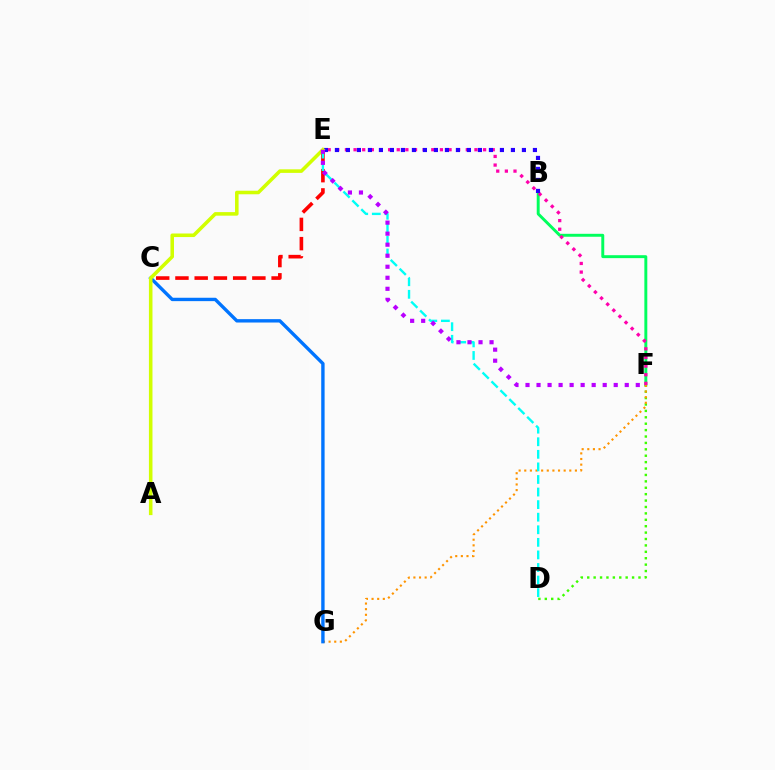{('C', 'E'): [{'color': '#ff0000', 'line_style': 'dashed', 'thickness': 2.61}], ('D', 'F'): [{'color': '#3dff00', 'line_style': 'dotted', 'thickness': 1.74}], ('B', 'F'): [{'color': '#00ff5c', 'line_style': 'solid', 'thickness': 2.11}], ('F', 'G'): [{'color': '#ff9400', 'line_style': 'dotted', 'thickness': 1.53}], ('D', 'E'): [{'color': '#00fff6', 'line_style': 'dashed', 'thickness': 1.71}], ('E', 'F'): [{'color': '#ff00ac', 'line_style': 'dotted', 'thickness': 2.35}, {'color': '#b900ff', 'line_style': 'dotted', 'thickness': 3.0}], ('B', 'E'): [{'color': '#2500ff', 'line_style': 'dotted', 'thickness': 2.99}], ('C', 'G'): [{'color': '#0074ff', 'line_style': 'solid', 'thickness': 2.43}], ('A', 'E'): [{'color': '#d1ff00', 'line_style': 'solid', 'thickness': 2.56}]}